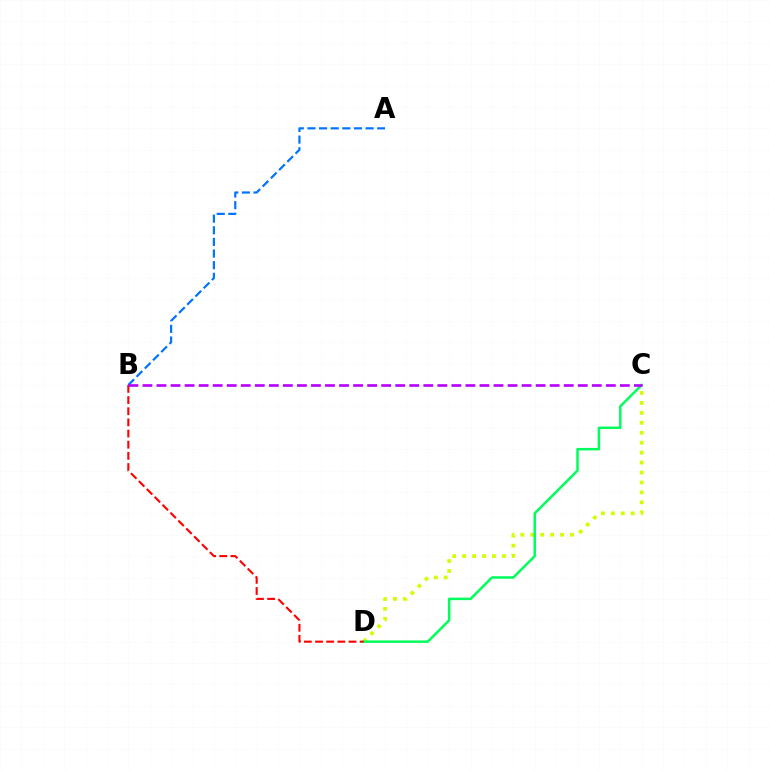{('C', 'D'): [{'color': '#d1ff00', 'line_style': 'dotted', 'thickness': 2.7}, {'color': '#00ff5c', 'line_style': 'solid', 'thickness': 1.8}], ('A', 'B'): [{'color': '#0074ff', 'line_style': 'dashed', 'thickness': 1.58}], ('B', 'D'): [{'color': '#ff0000', 'line_style': 'dashed', 'thickness': 1.52}], ('B', 'C'): [{'color': '#b900ff', 'line_style': 'dashed', 'thickness': 1.91}]}